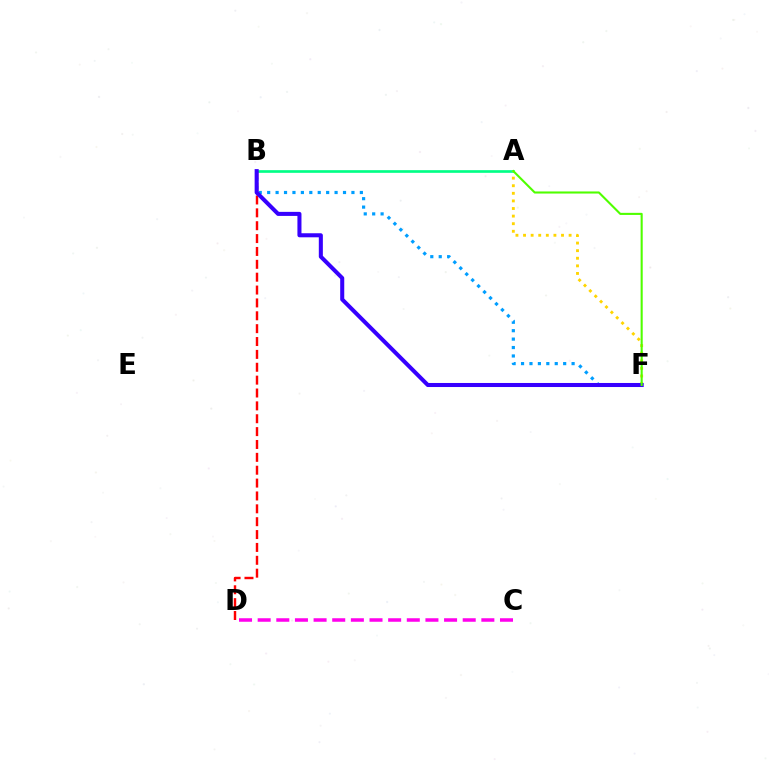{('A', 'B'): [{'color': '#00ff86', 'line_style': 'solid', 'thickness': 1.92}], ('B', 'D'): [{'color': '#ff0000', 'line_style': 'dashed', 'thickness': 1.75}], ('C', 'D'): [{'color': '#ff00ed', 'line_style': 'dashed', 'thickness': 2.53}], ('A', 'F'): [{'color': '#ffd500', 'line_style': 'dotted', 'thickness': 2.06}, {'color': '#4fff00', 'line_style': 'solid', 'thickness': 1.51}], ('B', 'F'): [{'color': '#009eff', 'line_style': 'dotted', 'thickness': 2.29}, {'color': '#3700ff', 'line_style': 'solid', 'thickness': 2.91}]}